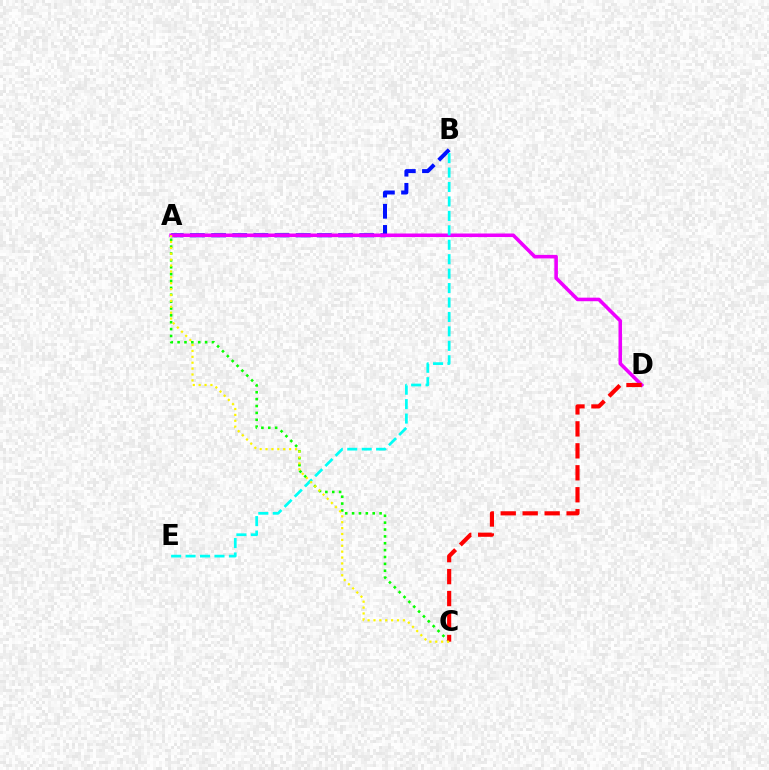{('A', 'B'): [{'color': '#0010ff', 'line_style': 'dashed', 'thickness': 2.87}], ('A', 'C'): [{'color': '#08ff00', 'line_style': 'dotted', 'thickness': 1.87}, {'color': '#fcf500', 'line_style': 'dotted', 'thickness': 1.6}], ('A', 'D'): [{'color': '#ee00ff', 'line_style': 'solid', 'thickness': 2.57}], ('C', 'D'): [{'color': '#ff0000', 'line_style': 'dashed', 'thickness': 2.98}], ('B', 'E'): [{'color': '#00fff6', 'line_style': 'dashed', 'thickness': 1.96}]}